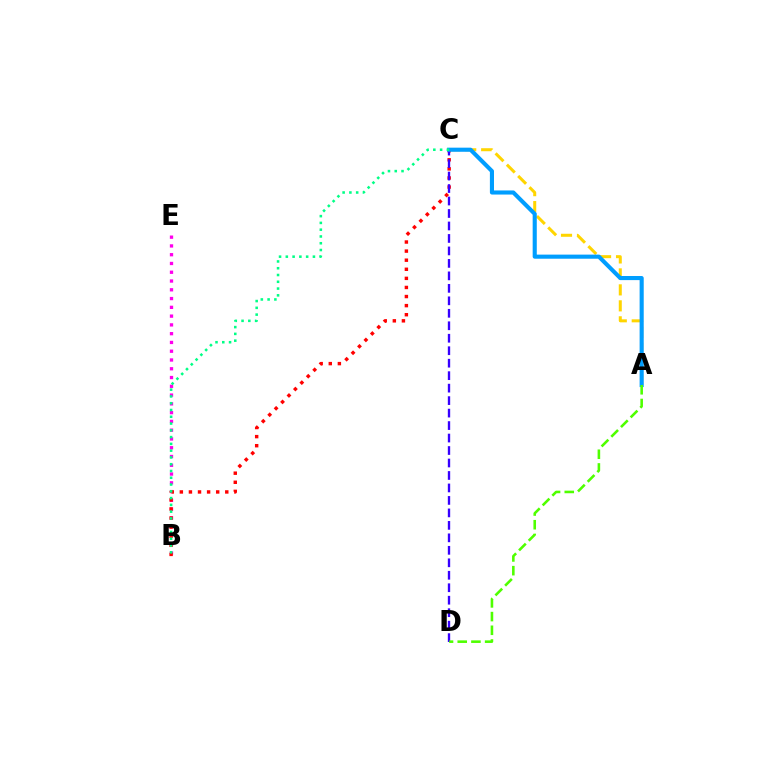{('B', 'E'): [{'color': '#ff00ed', 'line_style': 'dotted', 'thickness': 2.38}], ('A', 'C'): [{'color': '#ffd500', 'line_style': 'dashed', 'thickness': 2.17}, {'color': '#009eff', 'line_style': 'solid', 'thickness': 2.96}], ('B', 'C'): [{'color': '#ff0000', 'line_style': 'dotted', 'thickness': 2.47}, {'color': '#00ff86', 'line_style': 'dotted', 'thickness': 1.84}], ('C', 'D'): [{'color': '#3700ff', 'line_style': 'dashed', 'thickness': 1.69}], ('A', 'D'): [{'color': '#4fff00', 'line_style': 'dashed', 'thickness': 1.86}]}